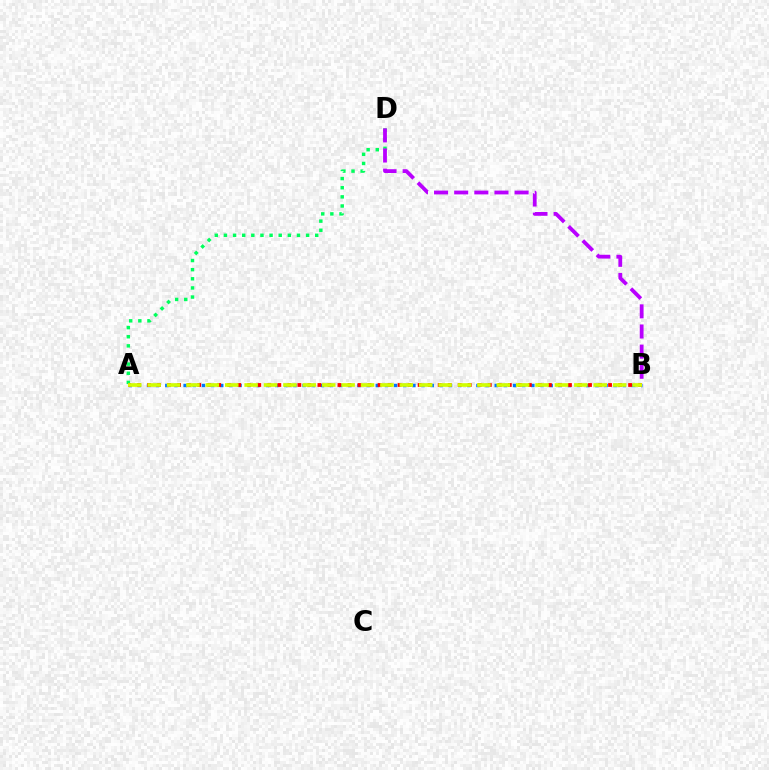{('A', 'D'): [{'color': '#00ff5c', 'line_style': 'dotted', 'thickness': 2.48}], ('A', 'B'): [{'color': '#0074ff', 'line_style': 'dotted', 'thickness': 2.49}, {'color': '#ff0000', 'line_style': 'dotted', 'thickness': 2.72}, {'color': '#d1ff00', 'line_style': 'dashed', 'thickness': 2.63}], ('B', 'D'): [{'color': '#b900ff', 'line_style': 'dashed', 'thickness': 2.74}]}